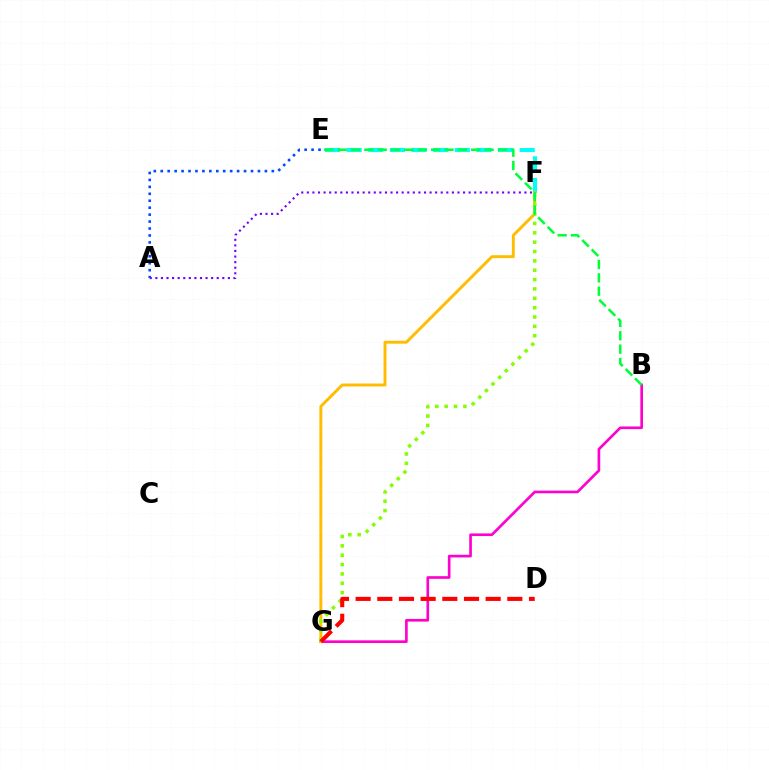{('B', 'G'): [{'color': '#ff00cf', 'line_style': 'solid', 'thickness': 1.91}], ('E', 'F'): [{'color': '#00fff6', 'line_style': 'dashed', 'thickness': 2.94}], ('F', 'G'): [{'color': '#ffbd00', 'line_style': 'solid', 'thickness': 2.11}, {'color': '#84ff00', 'line_style': 'dotted', 'thickness': 2.54}], ('A', 'F'): [{'color': '#7200ff', 'line_style': 'dotted', 'thickness': 1.52}], ('D', 'G'): [{'color': '#ff0000', 'line_style': 'dashed', 'thickness': 2.94}], ('B', 'E'): [{'color': '#00ff39', 'line_style': 'dashed', 'thickness': 1.81}], ('A', 'E'): [{'color': '#004bff', 'line_style': 'dotted', 'thickness': 1.89}]}